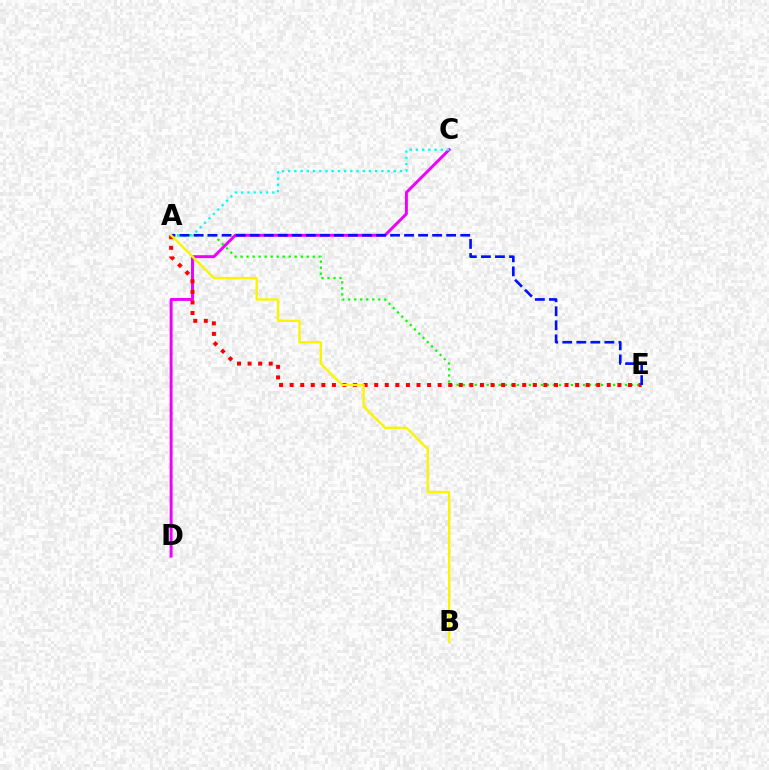{('A', 'E'): [{'color': '#08ff00', 'line_style': 'dotted', 'thickness': 1.63}, {'color': '#ff0000', 'line_style': 'dotted', 'thickness': 2.87}, {'color': '#0010ff', 'line_style': 'dashed', 'thickness': 1.91}], ('C', 'D'): [{'color': '#ee00ff', 'line_style': 'solid', 'thickness': 2.12}], ('A', 'C'): [{'color': '#00fff6', 'line_style': 'dotted', 'thickness': 1.69}], ('A', 'B'): [{'color': '#fcf500', 'line_style': 'solid', 'thickness': 1.71}]}